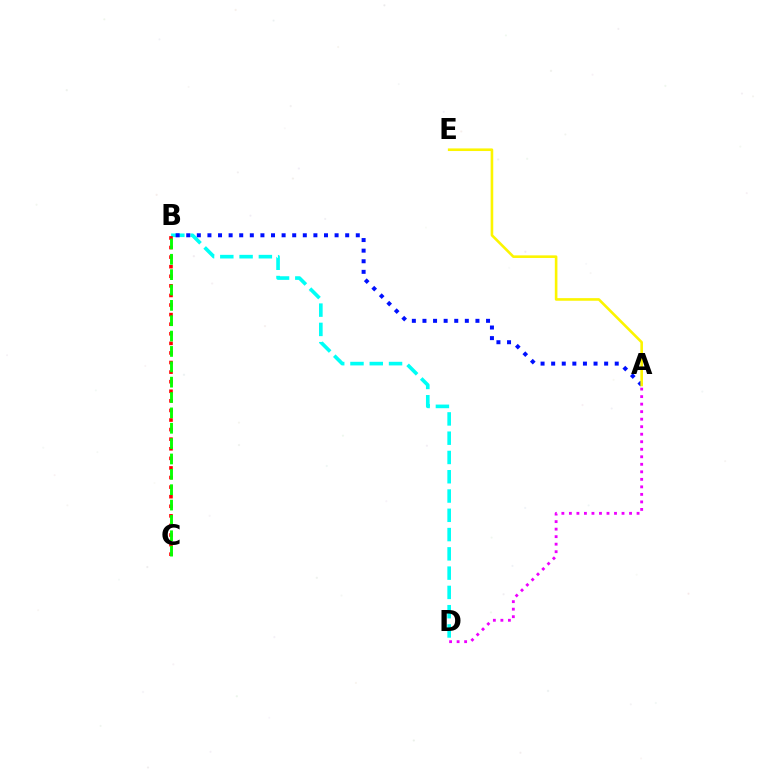{('B', 'D'): [{'color': '#00fff6', 'line_style': 'dashed', 'thickness': 2.62}], ('A', 'B'): [{'color': '#0010ff', 'line_style': 'dotted', 'thickness': 2.88}], ('B', 'C'): [{'color': '#ff0000', 'line_style': 'dotted', 'thickness': 2.6}, {'color': '#08ff00', 'line_style': 'dashed', 'thickness': 2.09}], ('A', 'E'): [{'color': '#fcf500', 'line_style': 'solid', 'thickness': 1.88}], ('A', 'D'): [{'color': '#ee00ff', 'line_style': 'dotted', 'thickness': 2.04}]}